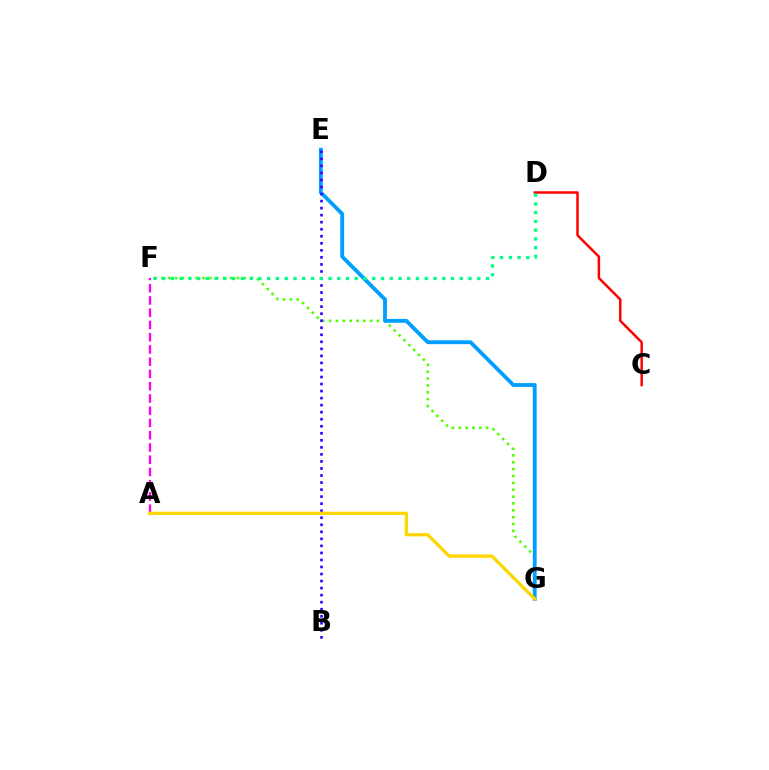{('F', 'G'): [{'color': '#4fff00', 'line_style': 'dotted', 'thickness': 1.87}], ('E', 'G'): [{'color': '#009eff', 'line_style': 'solid', 'thickness': 2.76}], ('B', 'E'): [{'color': '#3700ff', 'line_style': 'dotted', 'thickness': 1.91}], ('A', 'F'): [{'color': '#ff00ed', 'line_style': 'dashed', 'thickness': 1.66}], ('A', 'G'): [{'color': '#ffd500', 'line_style': 'solid', 'thickness': 2.37}], ('C', 'D'): [{'color': '#ff0000', 'line_style': 'solid', 'thickness': 1.79}], ('D', 'F'): [{'color': '#00ff86', 'line_style': 'dotted', 'thickness': 2.38}]}